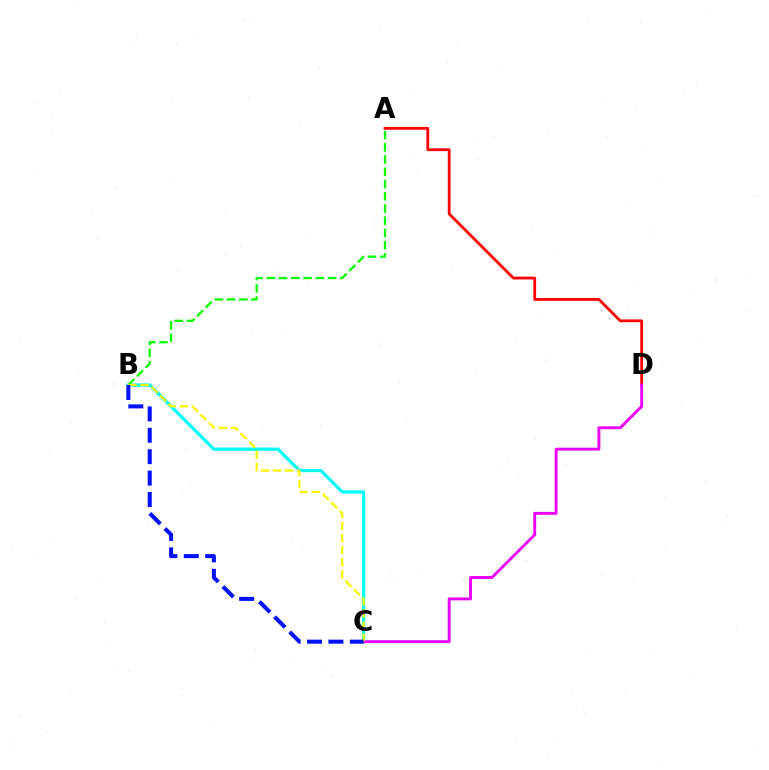{('B', 'C'): [{'color': '#00fff6', 'line_style': 'solid', 'thickness': 2.33}, {'color': '#fcf500', 'line_style': 'dashed', 'thickness': 1.63}, {'color': '#0010ff', 'line_style': 'dashed', 'thickness': 2.91}], ('A', 'D'): [{'color': '#ff0000', 'line_style': 'solid', 'thickness': 2.01}], ('C', 'D'): [{'color': '#ee00ff', 'line_style': 'solid', 'thickness': 2.09}], ('A', 'B'): [{'color': '#08ff00', 'line_style': 'dashed', 'thickness': 1.66}]}